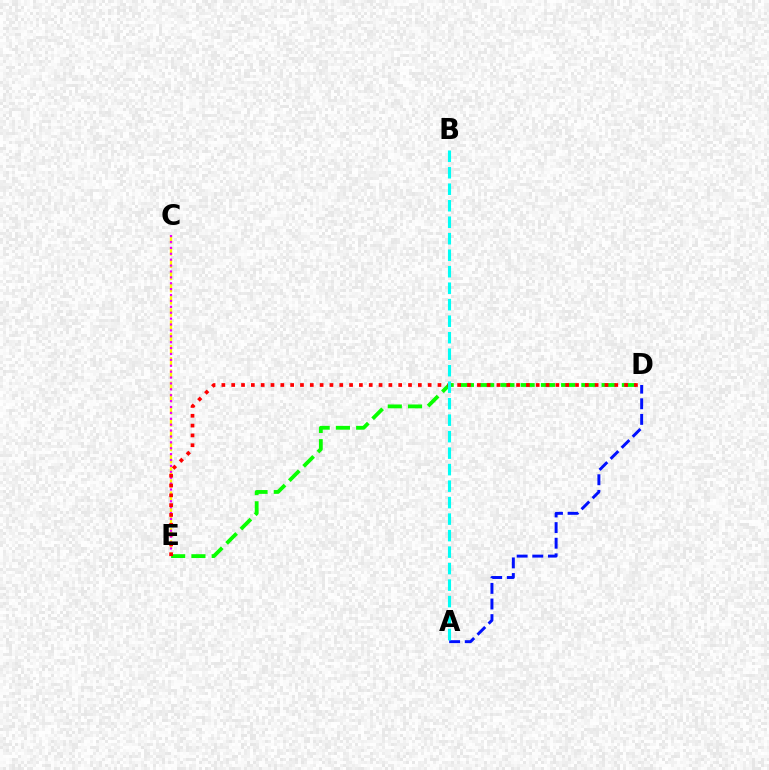{('C', 'E'): [{'color': '#fcf500', 'line_style': 'dashed', 'thickness': 1.66}, {'color': '#ee00ff', 'line_style': 'dotted', 'thickness': 1.6}], ('D', 'E'): [{'color': '#08ff00', 'line_style': 'dashed', 'thickness': 2.75}, {'color': '#ff0000', 'line_style': 'dotted', 'thickness': 2.67}], ('A', 'D'): [{'color': '#0010ff', 'line_style': 'dashed', 'thickness': 2.12}], ('A', 'B'): [{'color': '#00fff6', 'line_style': 'dashed', 'thickness': 2.24}]}